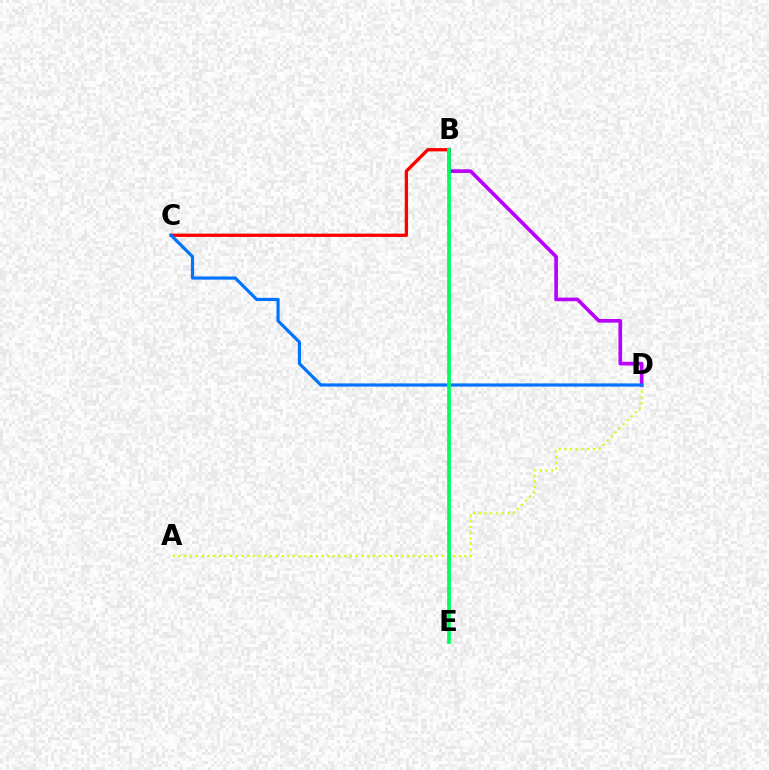{('A', 'D'): [{'color': '#d1ff00', 'line_style': 'dotted', 'thickness': 1.55}], ('B', 'C'): [{'color': '#ff0000', 'line_style': 'solid', 'thickness': 2.39}], ('B', 'D'): [{'color': '#b900ff', 'line_style': 'solid', 'thickness': 2.62}], ('C', 'D'): [{'color': '#0074ff', 'line_style': 'solid', 'thickness': 2.29}], ('B', 'E'): [{'color': '#00ff5c', 'line_style': 'solid', 'thickness': 2.68}]}